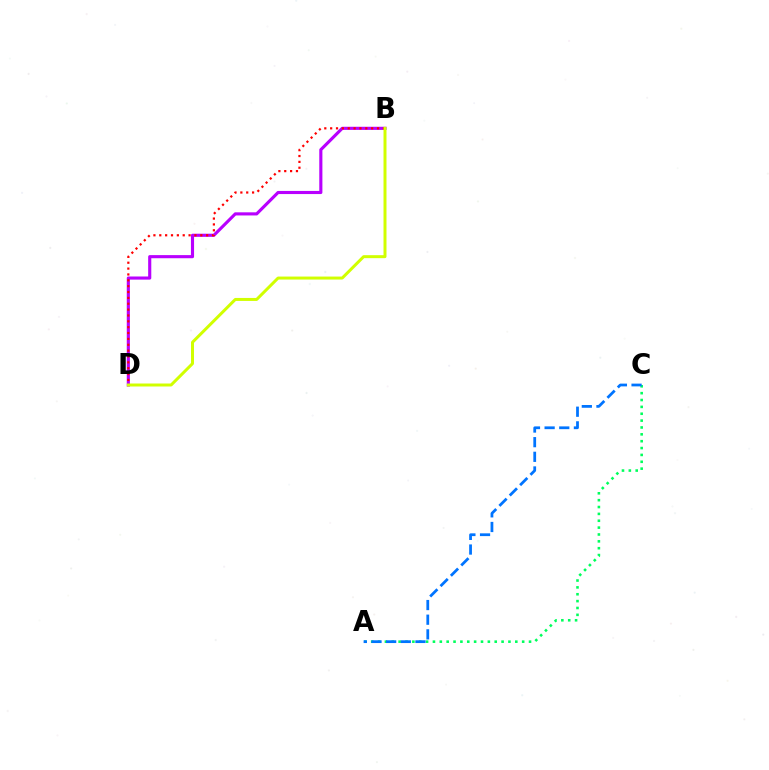{('B', 'D'): [{'color': '#b900ff', 'line_style': 'solid', 'thickness': 2.25}, {'color': '#ff0000', 'line_style': 'dotted', 'thickness': 1.59}, {'color': '#d1ff00', 'line_style': 'solid', 'thickness': 2.15}], ('A', 'C'): [{'color': '#00ff5c', 'line_style': 'dotted', 'thickness': 1.86}, {'color': '#0074ff', 'line_style': 'dashed', 'thickness': 1.99}]}